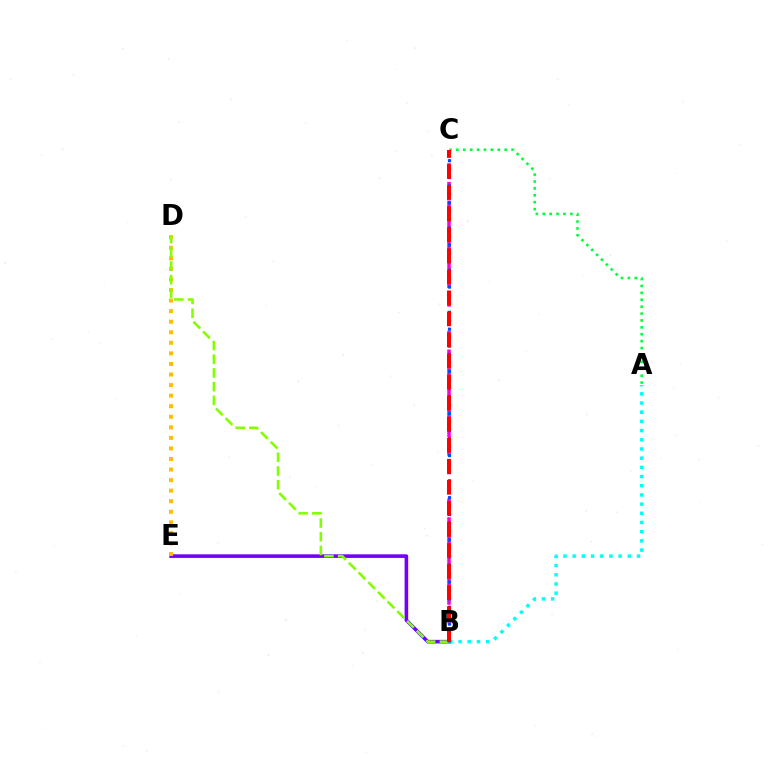{('B', 'E'): [{'color': '#7200ff', 'line_style': 'solid', 'thickness': 2.59}], ('A', 'C'): [{'color': '#00ff39', 'line_style': 'dotted', 'thickness': 1.88}], ('D', 'E'): [{'color': '#ffbd00', 'line_style': 'dotted', 'thickness': 2.87}], ('B', 'C'): [{'color': '#ff00cf', 'line_style': 'dashed', 'thickness': 2.53}, {'color': '#004bff', 'line_style': 'dotted', 'thickness': 2.29}, {'color': '#ff0000', 'line_style': 'dashed', 'thickness': 2.86}], ('B', 'D'): [{'color': '#84ff00', 'line_style': 'dashed', 'thickness': 1.86}], ('A', 'B'): [{'color': '#00fff6', 'line_style': 'dotted', 'thickness': 2.5}]}